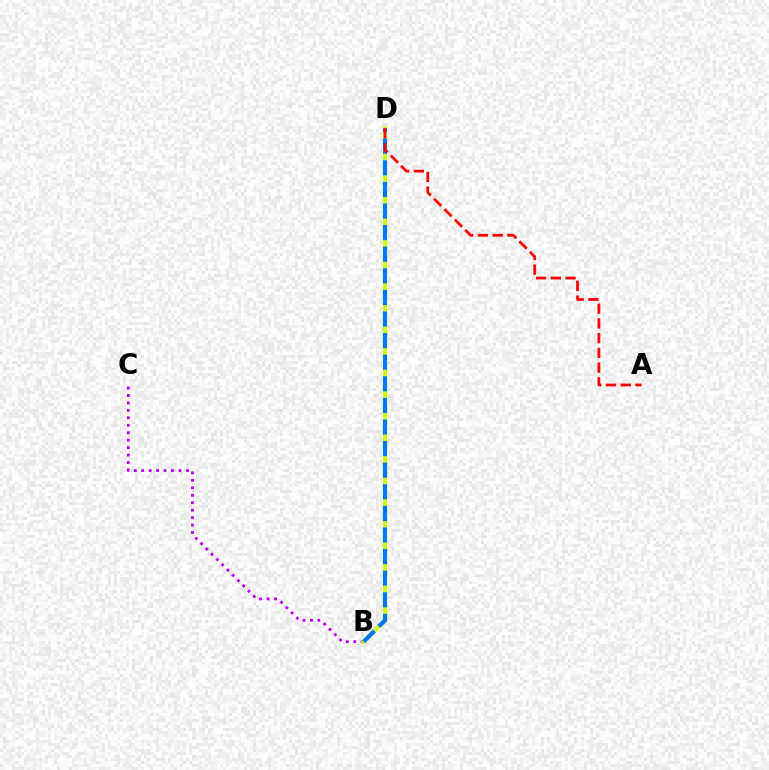{('B', 'D'): [{'color': '#00ff5c', 'line_style': 'dashed', 'thickness': 2.97}, {'color': '#d1ff00', 'line_style': 'solid', 'thickness': 2.88}, {'color': '#0074ff', 'line_style': 'dashed', 'thickness': 2.93}], ('B', 'C'): [{'color': '#b900ff', 'line_style': 'dotted', 'thickness': 2.03}], ('A', 'D'): [{'color': '#ff0000', 'line_style': 'dashed', 'thickness': 2.0}]}